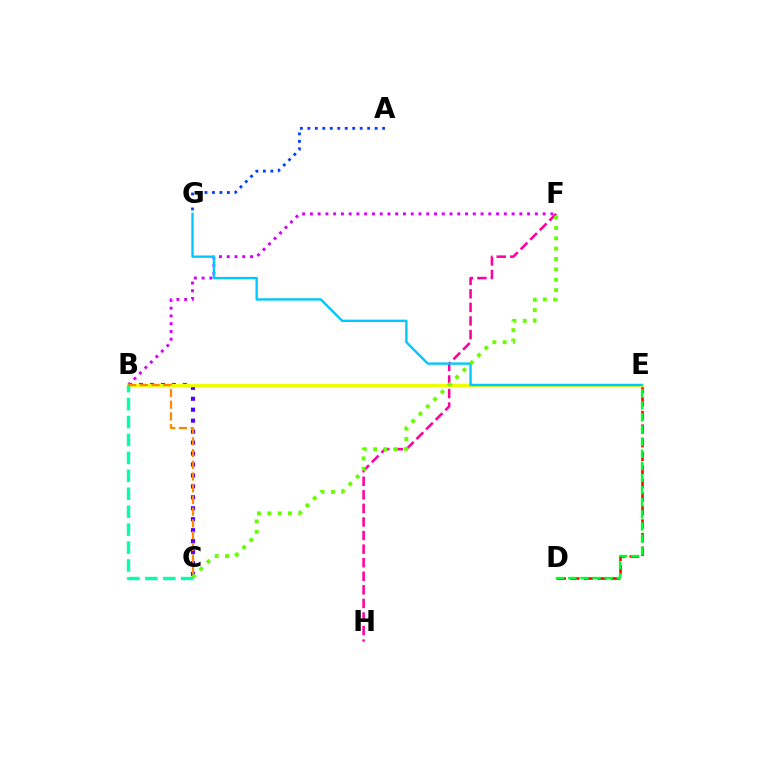{('B', 'C'): [{'color': '#4f00ff', 'line_style': 'dotted', 'thickness': 2.98}, {'color': '#00ffaf', 'line_style': 'dashed', 'thickness': 2.44}, {'color': '#ff8800', 'line_style': 'dashed', 'thickness': 1.59}], ('A', 'G'): [{'color': '#003fff', 'line_style': 'dotted', 'thickness': 2.03}], ('B', 'F'): [{'color': '#d600ff', 'line_style': 'dotted', 'thickness': 2.11}], ('F', 'H'): [{'color': '#ff00a0', 'line_style': 'dashed', 'thickness': 1.84}], ('D', 'E'): [{'color': '#ff0000', 'line_style': 'dashed', 'thickness': 1.84}, {'color': '#00ff27', 'line_style': 'dashed', 'thickness': 1.65}], ('B', 'E'): [{'color': '#eeff00', 'line_style': 'solid', 'thickness': 2.43}], ('E', 'G'): [{'color': '#00c7ff', 'line_style': 'solid', 'thickness': 1.71}], ('C', 'F'): [{'color': '#66ff00', 'line_style': 'dotted', 'thickness': 2.81}]}